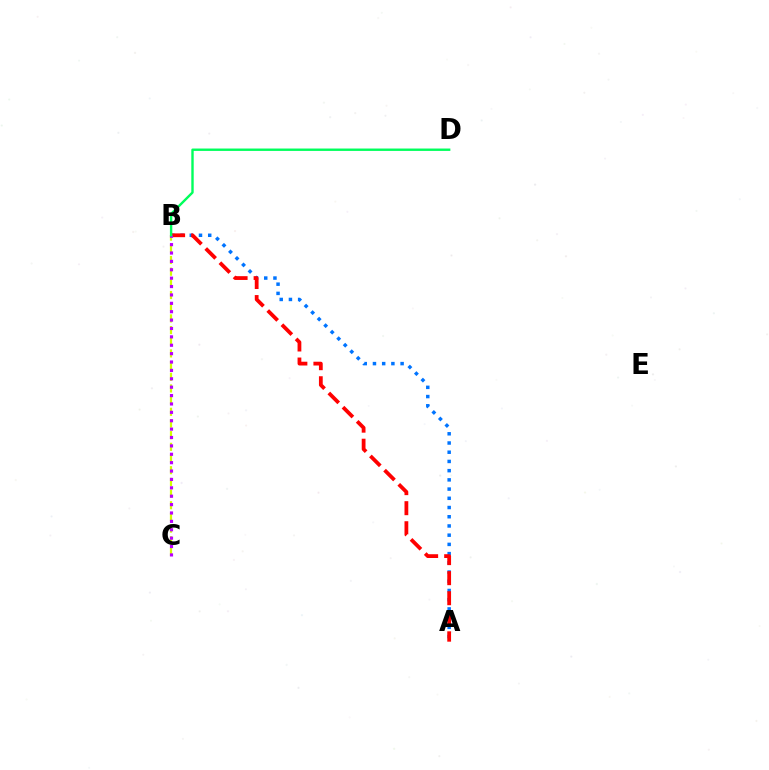{('A', 'B'): [{'color': '#0074ff', 'line_style': 'dotted', 'thickness': 2.5}, {'color': '#ff0000', 'line_style': 'dashed', 'thickness': 2.72}], ('B', 'C'): [{'color': '#d1ff00', 'line_style': 'dashed', 'thickness': 1.59}, {'color': '#b900ff', 'line_style': 'dotted', 'thickness': 2.28}], ('B', 'D'): [{'color': '#00ff5c', 'line_style': 'solid', 'thickness': 1.72}]}